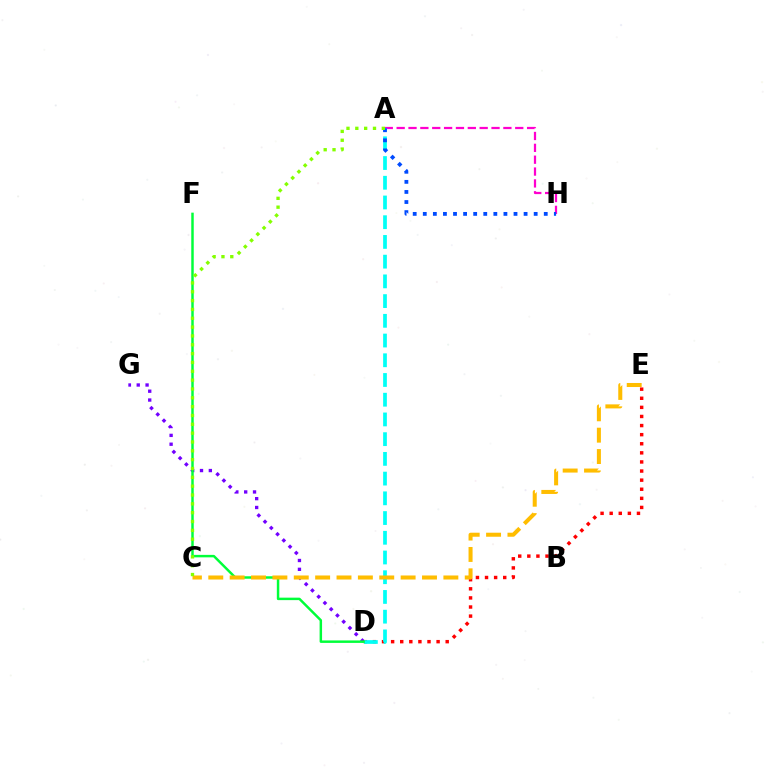{('A', 'H'): [{'color': '#ff00cf', 'line_style': 'dashed', 'thickness': 1.61}, {'color': '#004bff', 'line_style': 'dotted', 'thickness': 2.74}], ('D', 'G'): [{'color': '#7200ff', 'line_style': 'dotted', 'thickness': 2.4}], ('D', 'E'): [{'color': '#ff0000', 'line_style': 'dotted', 'thickness': 2.47}], ('A', 'D'): [{'color': '#00fff6', 'line_style': 'dashed', 'thickness': 2.68}], ('D', 'F'): [{'color': '#00ff39', 'line_style': 'solid', 'thickness': 1.78}], ('C', 'E'): [{'color': '#ffbd00', 'line_style': 'dashed', 'thickness': 2.9}], ('A', 'C'): [{'color': '#84ff00', 'line_style': 'dotted', 'thickness': 2.4}]}